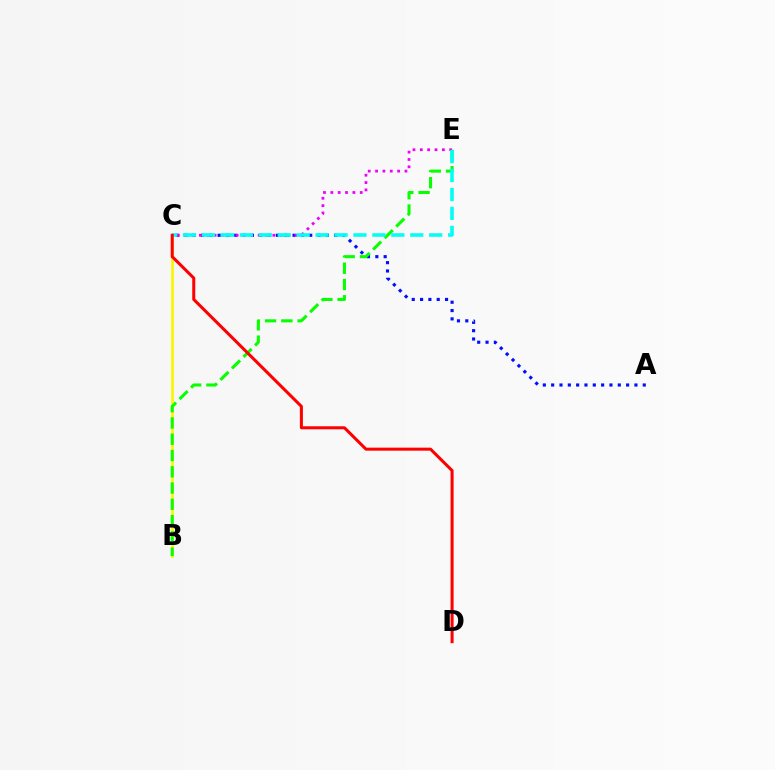{('B', 'C'): [{'color': '#fcf500', 'line_style': 'solid', 'thickness': 1.92}], ('A', 'C'): [{'color': '#0010ff', 'line_style': 'dotted', 'thickness': 2.26}], ('C', 'E'): [{'color': '#ee00ff', 'line_style': 'dotted', 'thickness': 2.0}, {'color': '#00fff6', 'line_style': 'dashed', 'thickness': 2.57}], ('B', 'E'): [{'color': '#08ff00', 'line_style': 'dashed', 'thickness': 2.21}], ('C', 'D'): [{'color': '#ff0000', 'line_style': 'solid', 'thickness': 2.18}]}